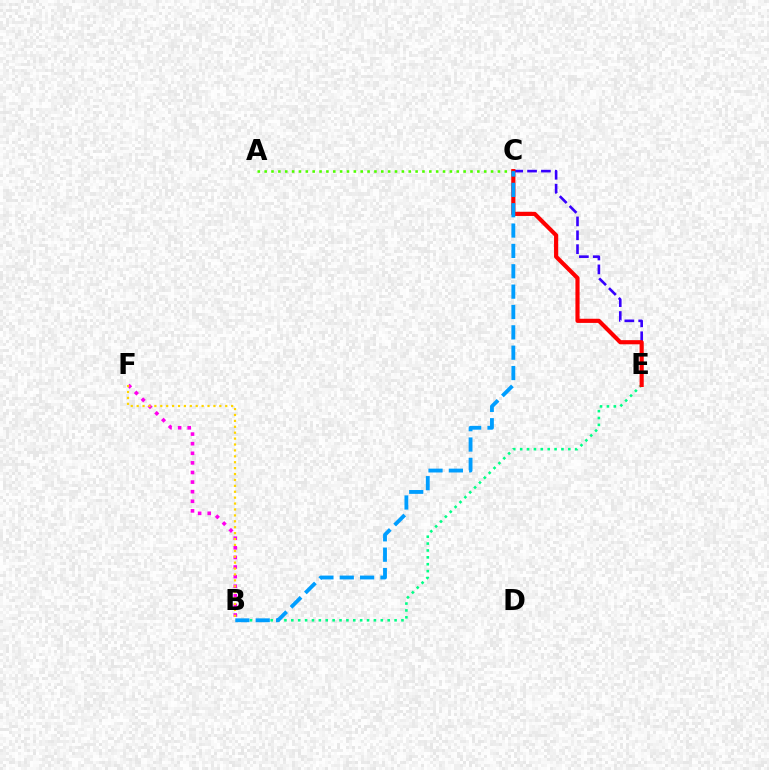{('A', 'C'): [{'color': '#4fff00', 'line_style': 'dotted', 'thickness': 1.86}], ('B', 'F'): [{'color': '#ff00ed', 'line_style': 'dotted', 'thickness': 2.61}, {'color': '#ffd500', 'line_style': 'dotted', 'thickness': 1.6}], ('B', 'E'): [{'color': '#00ff86', 'line_style': 'dotted', 'thickness': 1.87}], ('C', 'E'): [{'color': '#3700ff', 'line_style': 'dashed', 'thickness': 1.88}, {'color': '#ff0000', 'line_style': 'solid', 'thickness': 2.99}], ('B', 'C'): [{'color': '#009eff', 'line_style': 'dashed', 'thickness': 2.76}]}